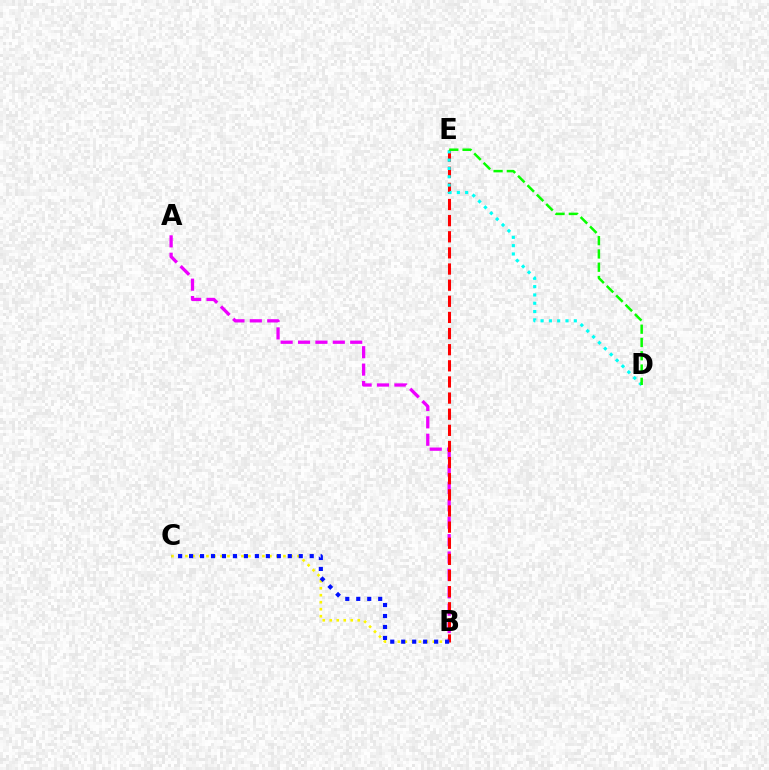{('B', 'C'): [{'color': '#fcf500', 'line_style': 'dotted', 'thickness': 1.9}, {'color': '#0010ff', 'line_style': 'dotted', 'thickness': 2.98}], ('A', 'B'): [{'color': '#ee00ff', 'line_style': 'dashed', 'thickness': 2.36}], ('B', 'E'): [{'color': '#ff0000', 'line_style': 'dashed', 'thickness': 2.19}], ('D', 'E'): [{'color': '#00fff6', 'line_style': 'dotted', 'thickness': 2.26}, {'color': '#08ff00', 'line_style': 'dashed', 'thickness': 1.8}]}